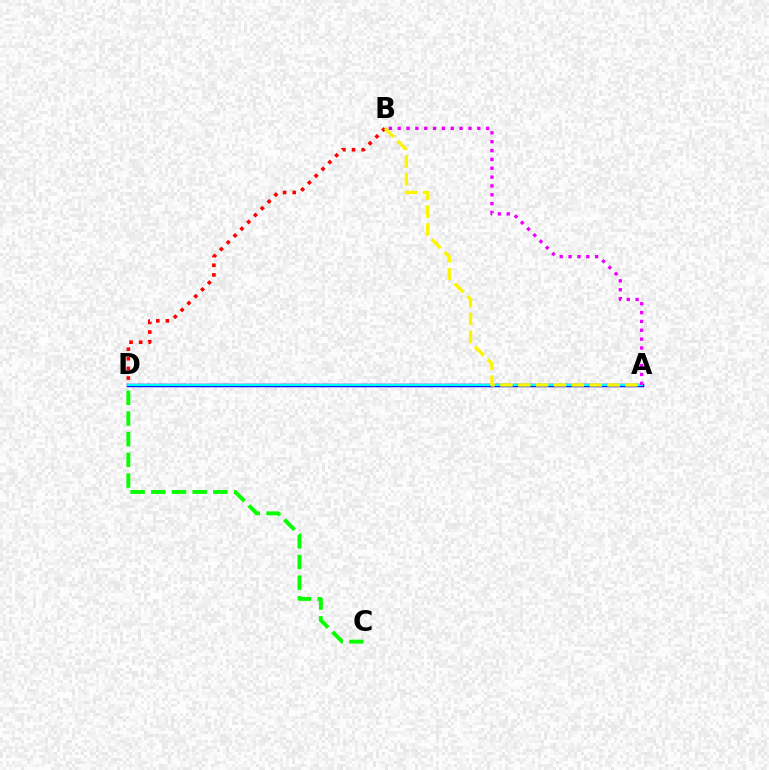{('A', 'D'): [{'color': '#0010ff', 'line_style': 'solid', 'thickness': 2.51}, {'color': '#00fff6', 'line_style': 'solid', 'thickness': 1.52}], ('A', 'B'): [{'color': '#ee00ff', 'line_style': 'dotted', 'thickness': 2.4}, {'color': '#fcf500', 'line_style': 'dashed', 'thickness': 2.43}], ('B', 'D'): [{'color': '#ff0000', 'line_style': 'dotted', 'thickness': 2.62}], ('C', 'D'): [{'color': '#08ff00', 'line_style': 'dashed', 'thickness': 2.81}]}